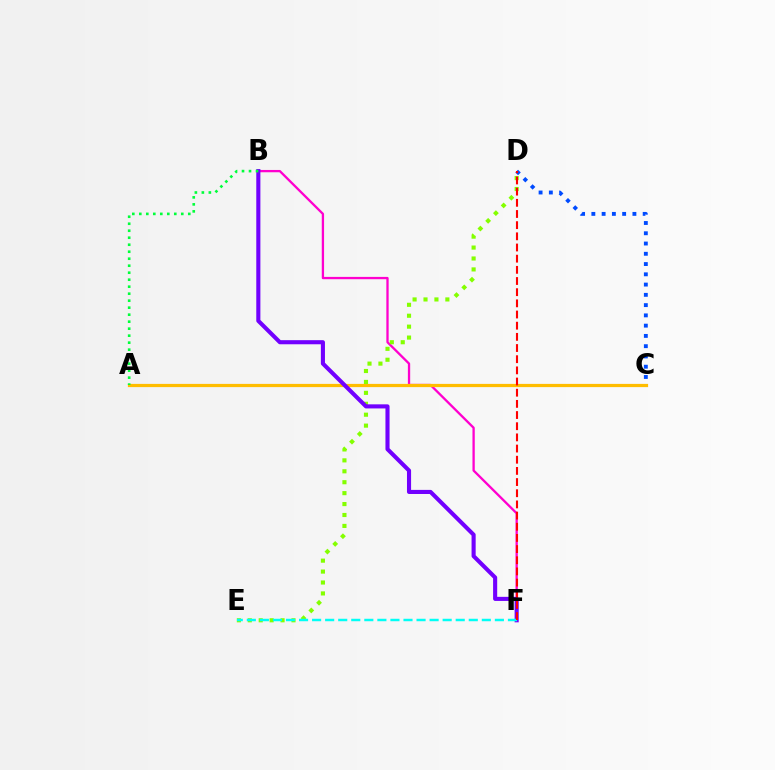{('B', 'F'): [{'color': '#ff00cf', 'line_style': 'solid', 'thickness': 1.66}, {'color': '#7200ff', 'line_style': 'solid', 'thickness': 2.95}], ('A', 'C'): [{'color': '#ffbd00', 'line_style': 'solid', 'thickness': 2.31}], ('D', 'E'): [{'color': '#84ff00', 'line_style': 'dotted', 'thickness': 2.97}], ('A', 'B'): [{'color': '#00ff39', 'line_style': 'dotted', 'thickness': 1.9}], ('C', 'D'): [{'color': '#004bff', 'line_style': 'dotted', 'thickness': 2.79}], ('E', 'F'): [{'color': '#00fff6', 'line_style': 'dashed', 'thickness': 1.77}], ('D', 'F'): [{'color': '#ff0000', 'line_style': 'dashed', 'thickness': 1.52}]}